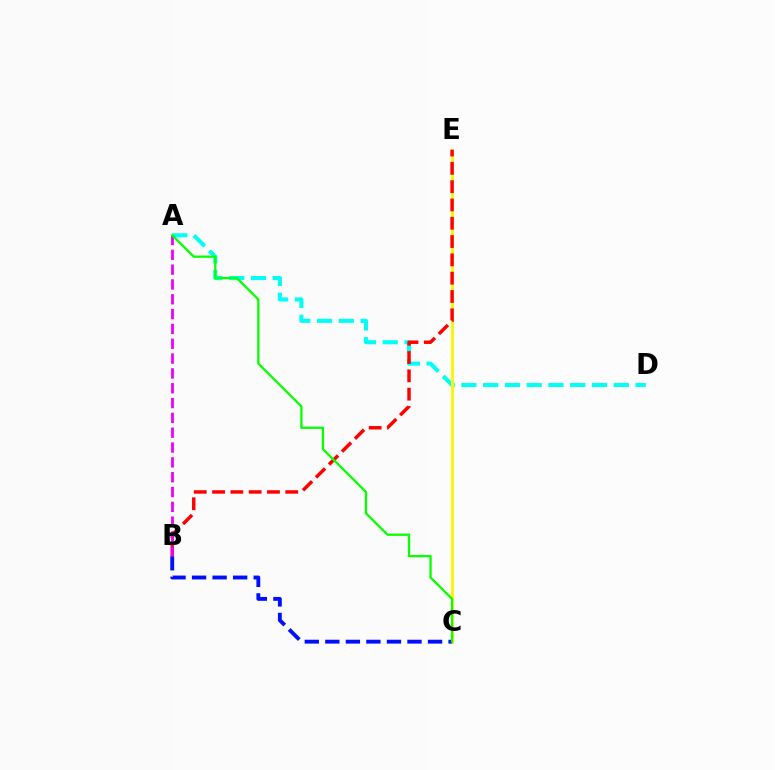{('A', 'D'): [{'color': '#00fff6', 'line_style': 'dashed', 'thickness': 2.96}], ('C', 'E'): [{'color': '#fcf500', 'line_style': 'solid', 'thickness': 2.05}], ('B', 'E'): [{'color': '#ff0000', 'line_style': 'dashed', 'thickness': 2.49}], ('B', 'C'): [{'color': '#0010ff', 'line_style': 'dashed', 'thickness': 2.79}], ('A', 'B'): [{'color': '#ee00ff', 'line_style': 'dashed', 'thickness': 2.01}], ('A', 'C'): [{'color': '#08ff00', 'line_style': 'solid', 'thickness': 1.64}]}